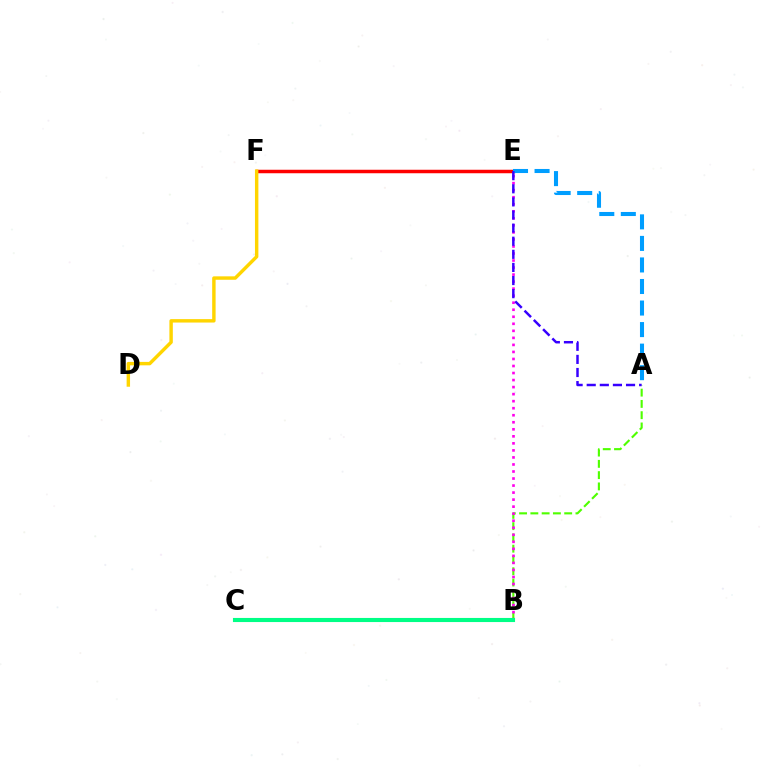{('A', 'B'): [{'color': '#4fff00', 'line_style': 'dashed', 'thickness': 1.53}], ('B', 'E'): [{'color': '#ff00ed', 'line_style': 'dotted', 'thickness': 1.91}], ('B', 'C'): [{'color': '#00ff86', 'line_style': 'solid', 'thickness': 2.95}], ('E', 'F'): [{'color': '#ff0000', 'line_style': 'solid', 'thickness': 2.51}], ('A', 'E'): [{'color': '#009eff', 'line_style': 'dashed', 'thickness': 2.93}, {'color': '#3700ff', 'line_style': 'dashed', 'thickness': 1.78}], ('D', 'F'): [{'color': '#ffd500', 'line_style': 'solid', 'thickness': 2.47}]}